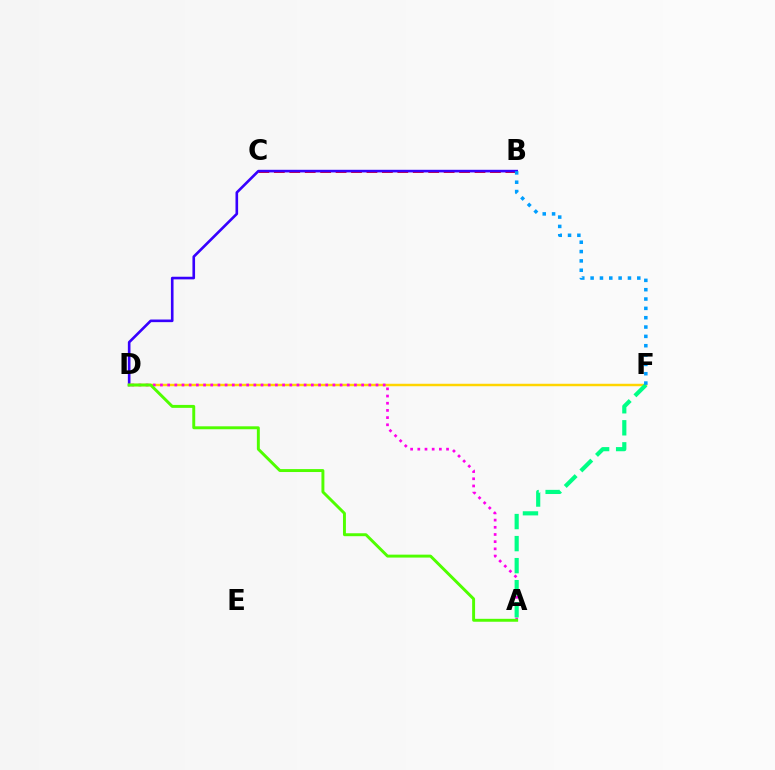{('B', 'C'): [{'color': '#ff0000', 'line_style': 'dashed', 'thickness': 2.1}], ('B', 'D'): [{'color': '#3700ff', 'line_style': 'solid', 'thickness': 1.89}], ('D', 'F'): [{'color': '#ffd500', 'line_style': 'solid', 'thickness': 1.77}], ('A', 'D'): [{'color': '#ff00ed', 'line_style': 'dotted', 'thickness': 1.95}, {'color': '#4fff00', 'line_style': 'solid', 'thickness': 2.11}], ('A', 'F'): [{'color': '#00ff86', 'line_style': 'dashed', 'thickness': 2.99}], ('B', 'F'): [{'color': '#009eff', 'line_style': 'dotted', 'thickness': 2.54}]}